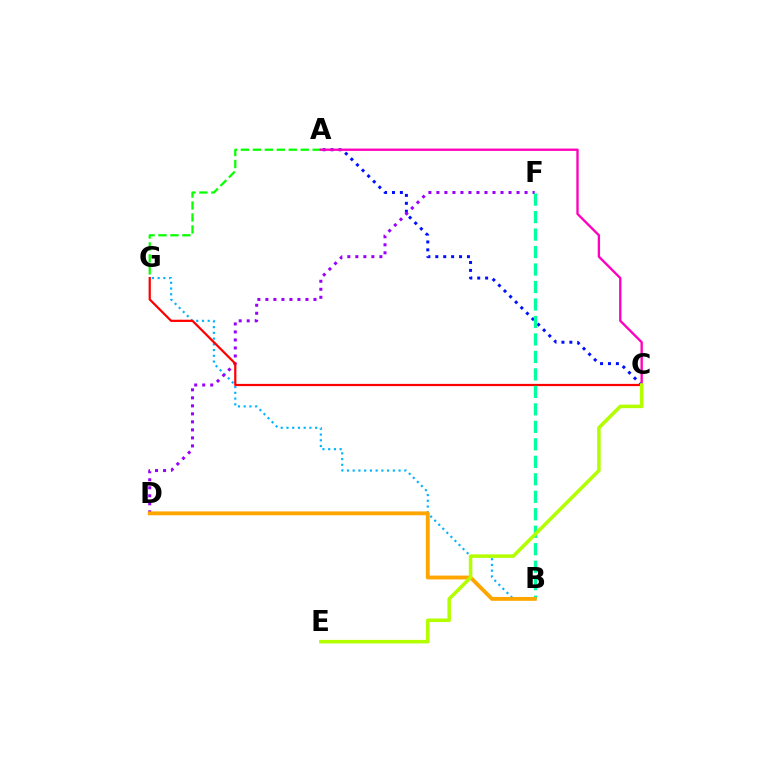{('A', 'C'): [{'color': '#0010ff', 'line_style': 'dotted', 'thickness': 2.15}, {'color': '#ff00bd', 'line_style': 'solid', 'thickness': 1.68}], ('A', 'G'): [{'color': '#08ff00', 'line_style': 'dashed', 'thickness': 1.62}], ('B', 'G'): [{'color': '#00b5ff', 'line_style': 'dotted', 'thickness': 1.56}], ('D', 'F'): [{'color': '#9b00ff', 'line_style': 'dotted', 'thickness': 2.18}], ('C', 'G'): [{'color': '#ff0000', 'line_style': 'solid', 'thickness': 1.6}], ('B', 'F'): [{'color': '#00ff9d', 'line_style': 'dashed', 'thickness': 2.37}], ('B', 'D'): [{'color': '#ffa500', 'line_style': 'solid', 'thickness': 2.77}], ('C', 'E'): [{'color': '#b3ff00', 'line_style': 'solid', 'thickness': 2.54}]}